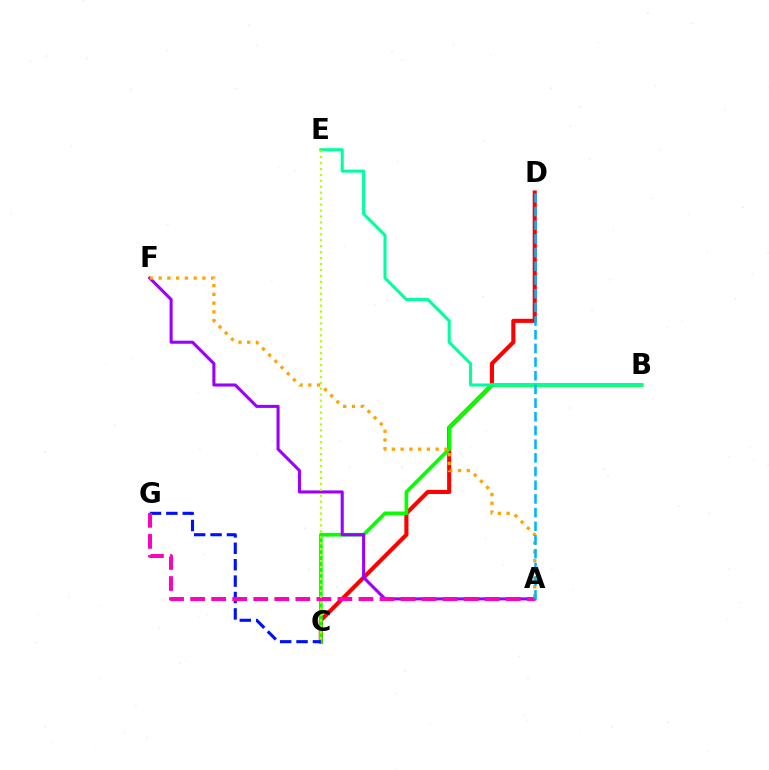{('C', 'D'): [{'color': '#ff0000', 'line_style': 'solid', 'thickness': 2.95}], ('B', 'C'): [{'color': '#08ff00', 'line_style': 'solid', 'thickness': 2.65}], ('A', 'F'): [{'color': '#9b00ff', 'line_style': 'solid', 'thickness': 2.21}, {'color': '#ffa500', 'line_style': 'dotted', 'thickness': 2.38}], ('C', 'G'): [{'color': '#0010ff', 'line_style': 'dashed', 'thickness': 2.23}], ('B', 'E'): [{'color': '#00ff9d', 'line_style': 'solid', 'thickness': 2.2}], ('A', 'G'): [{'color': '#ff00bd', 'line_style': 'dashed', 'thickness': 2.86}], ('C', 'E'): [{'color': '#b3ff00', 'line_style': 'dotted', 'thickness': 1.61}], ('A', 'D'): [{'color': '#00b5ff', 'line_style': 'dashed', 'thickness': 1.86}]}